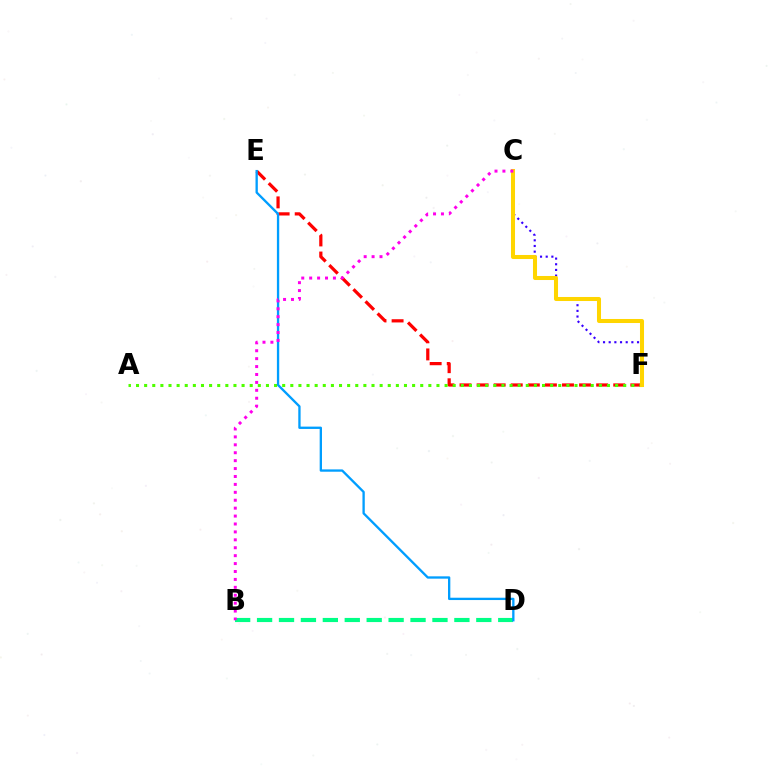{('E', 'F'): [{'color': '#ff0000', 'line_style': 'dashed', 'thickness': 2.32}], ('B', 'D'): [{'color': '#00ff86', 'line_style': 'dashed', 'thickness': 2.98}], ('A', 'F'): [{'color': '#4fff00', 'line_style': 'dotted', 'thickness': 2.21}], ('D', 'E'): [{'color': '#009eff', 'line_style': 'solid', 'thickness': 1.67}], ('C', 'F'): [{'color': '#3700ff', 'line_style': 'dotted', 'thickness': 1.54}, {'color': '#ffd500', 'line_style': 'solid', 'thickness': 2.91}], ('B', 'C'): [{'color': '#ff00ed', 'line_style': 'dotted', 'thickness': 2.15}]}